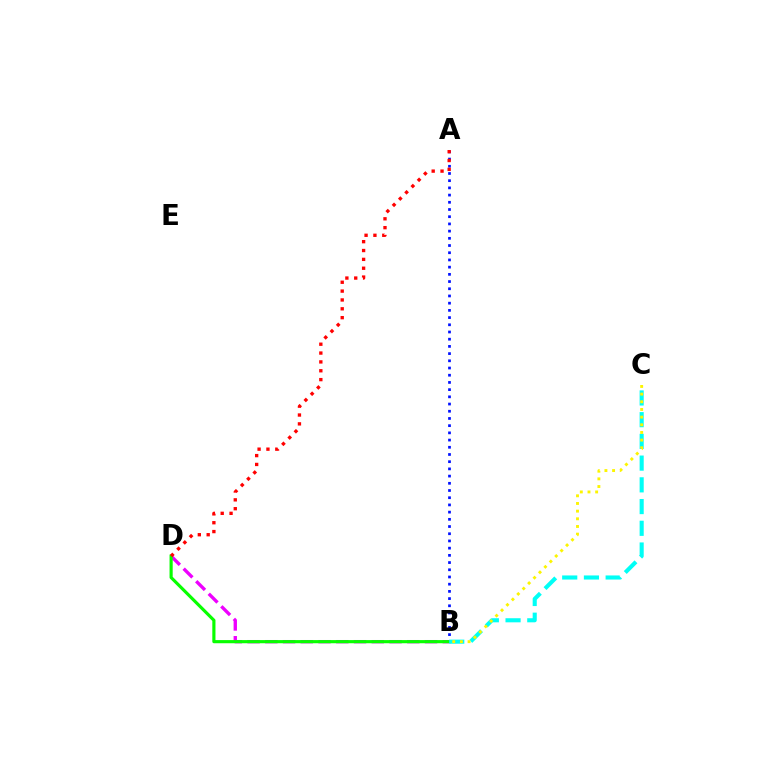{('A', 'B'): [{'color': '#0010ff', 'line_style': 'dotted', 'thickness': 1.96}], ('B', 'D'): [{'color': '#ee00ff', 'line_style': 'dashed', 'thickness': 2.41}, {'color': '#08ff00', 'line_style': 'solid', 'thickness': 2.27}], ('B', 'C'): [{'color': '#00fff6', 'line_style': 'dashed', 'thickness': 2.95}, {'color': '#fcf500', 'line_style': 'dotted', 'thickness': 2.08}], ('A', 'D'): [{'color': '#ff0000', 'line_style': 'dotted', 'thickness': 2.41}]}